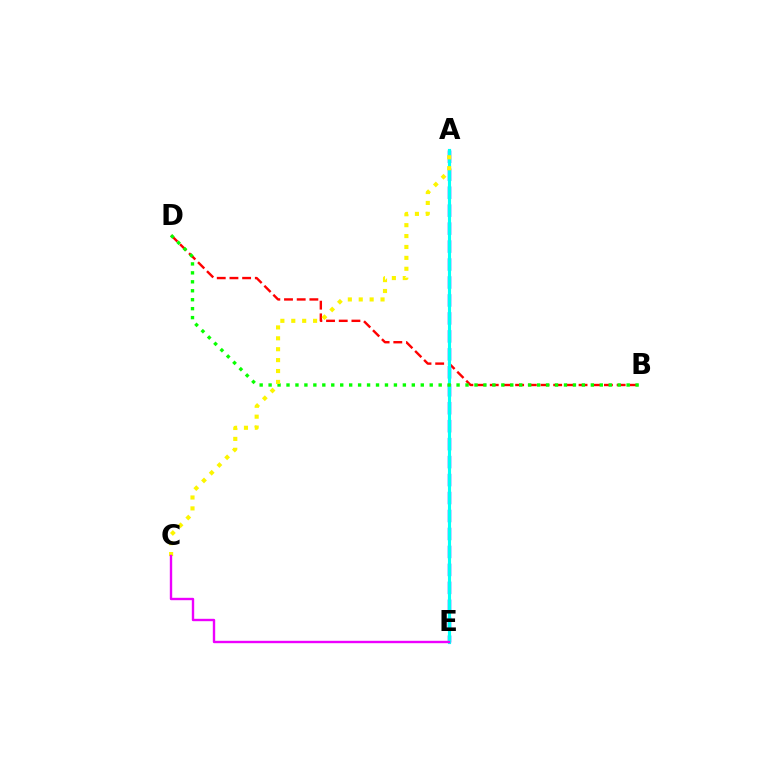{('B', 'D'): [{'color': '#ff0000', 'line_style': 'dashed', 'thickness': 1.72}, {'color': '#08ff00', 'line_style': 'dotted', 'thickness': 2.43}], ('A', 'E'): [{'color': '#0010ff', 'line_style': 'dashed', 'thickness': 2.44}, {'color': '#00fff6', 'line_style': 'solid', 'thickness': 2.27}], ('A', 'C'): [{'color': '#fcf500', 'line_style': 'dotted', 'thickness': 2.96}], ('C', 'E'): [{'color': '#ee00ff', 'line_style': 'solid', 'thickness': 1.71}]}